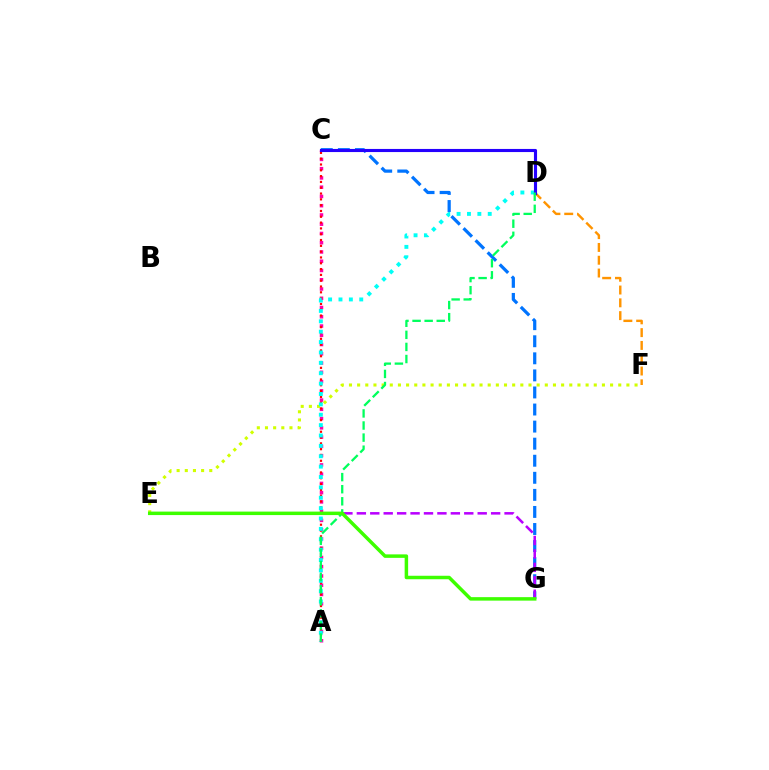{('A', 'C'): [{'color': '#ff00ac', 'line_style': 'dotted', 'thickness': 2.52}, {'color': '#ff0000', 'line_style': 'dotted', 'thickness': 1.58}], ('E', 'F'): [{'color': '#d1ff00', 'line_style': 'dotted', 'thickness': 2.22}], ('D', 'F'): [{'color': '#ff9400', 'line_style': 'dashed', 'thickness': 1.74}], ('A', 'D'): [{'color': '#00fff6', 'line_style': 'dotted', 'thickness': 2.82}, {'color': '#00ff5c', 'line_style': 'dashed', 'thickness': 1.64}], ('C', 'G'): [{'color': '#0074ff', 'line_style': 'dashed', 'thickness': 2.32}], ('C', 'D'): [{'color': '#2500ff', 'line_style': 'solid', 'thickness': 2.24}], ('E', 'G'): [{'color': '#b900ff', 'line_style': 'dashed', 'thickness': 1.82}, {'color': '#3dff00', 'line_style': 'solid', 'thickness': 2.5}]}